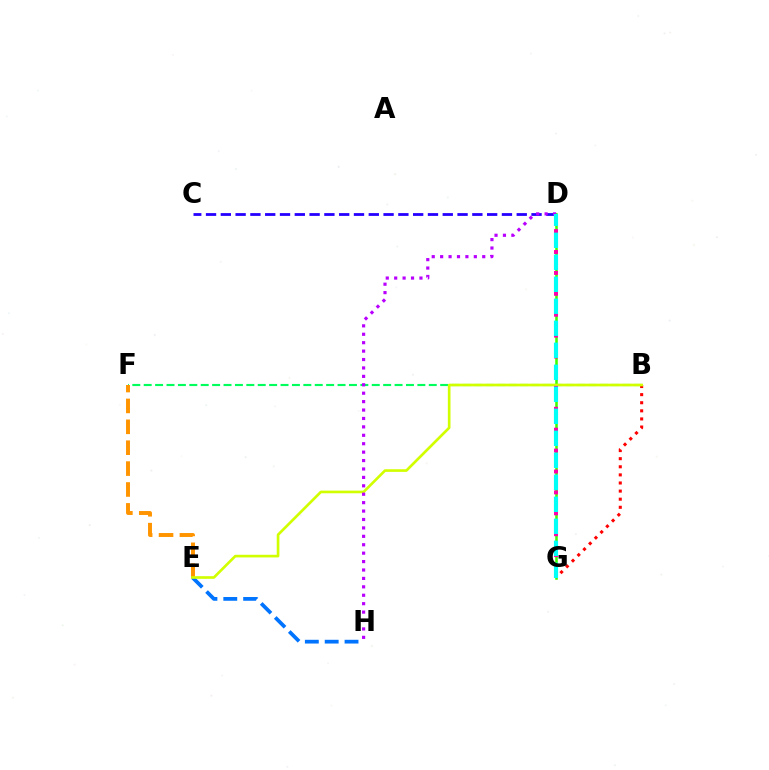{('B', 'F'): [{'color': '#00ff5c', 'line_style': 'dashed', 'thickness': 1.55}], ('E', 'H'): [{'color': '#0074ff', 'line_style': 'dashed', 'thickness': 2.7}], ('C', 'D'): [{'color': '#2500ff', 'line_style': 'dashed', 'thickness': 2.01}], ('B', 'G'): [{'color': '#ff0000', 'line_style': 'dotted', 'thickness': 2.2}], ('D', 'G'): [{'color': '#3dff00', 'line_style': 'solid', 'thickness': 1.83}, {'color': '#ff00ac', 'line_style': 'dotted', 'thickness': 2.84}, {'color': '#00fff6', 'line_style': 'dashed', 'thickness': 2.99}], ('E', 'F'): [{'color': '#ff9400', 'line_style': 'dashed', 'thickness': 2.84}], ('B', 'E'): [{'color': '#d1ff00', 'line_style': 'solid', 'thickness': 1.91}], ('D', 'H'): [{'color': '#b900ff', 'line_style': 'dotted', 'thickness': 2.29}]}